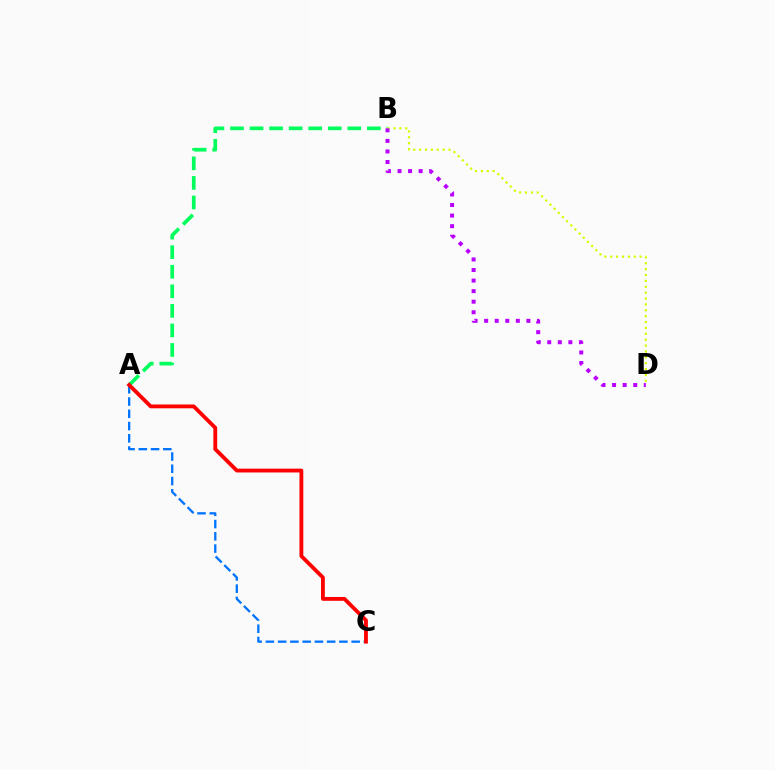{('A', 'B'): [{'color': '#00ff5c', 'line_style': 'dashed', 'thickness': 2.66}], ('A', 'C'): [{'color': '#0074ff', 'line_style': 'dashed', 'thickness': 1.66}, {'color': '#ff0000', 'line_style': 'solid', 'thickness': 2.75}], ('B', 'D'): [{'color': '#d1ff00', 'line_style': 'dotted', 'thickness': 1.6}, {'color': '#b900ff', 'line_style': 'dotted', 'thickness': 2.87}]}